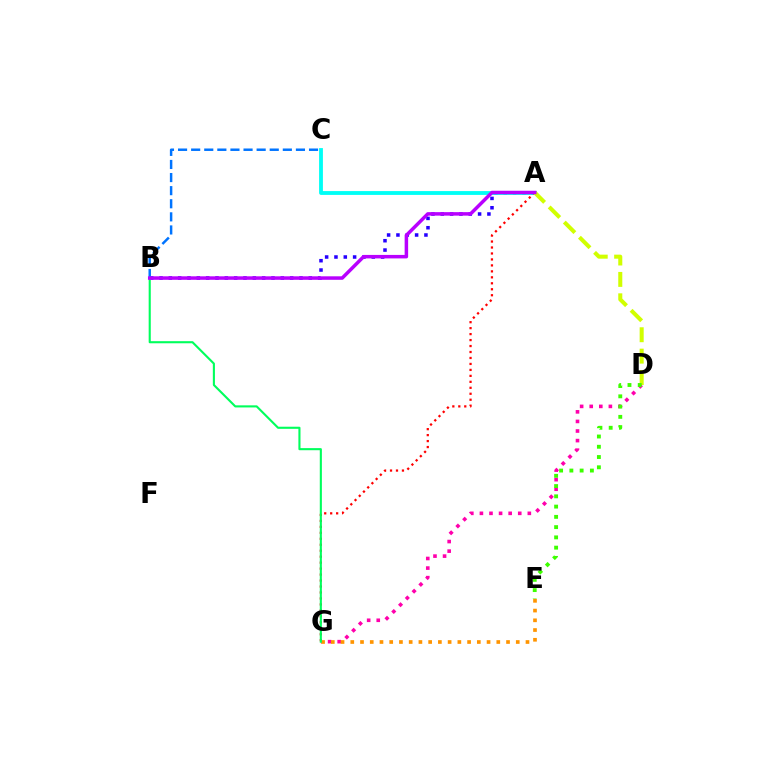{('A', 'B'): [{'color': '#2500ff', 'line_style': 'dotted', 'thickness': 2.54}, {'color': '#b900ff', 'line_style': 'solid', 'thickness': 2.52}], ('A', 'C'): [{'color': '#00fff6', 'line_style': 'solid', 'thickness': 2.75}], ('B', 'C'): [{'color': '#0074ff', 'line_style': 'dashed', 'thickness': 1.78}], ('A', 'G'): [{'color': '#ff0000', 'line_style': 'dotted', 'thickness': 1.62}], ('A', 'D'): [{'color': '#d1ff00', 'line_style': 'dashed', 'thickness': 2.91}], ('D', 'G'): [{'color': '#ff00ac', 'line_style': 'dotted', 'thickness': 2.6}], ('D', 'E'): [{'color': '#3dff00', 'line_style': 'dotted', 'thickness': 2.79}], ('E', 'G'): [{'color': '#ff9400', 'line_style': 'dotted', 'thickness': 2.64}], ('B', 'G'): [{'color': '#00ff5c', 'line_style': 'solid', 'thickness': 1.52}]}